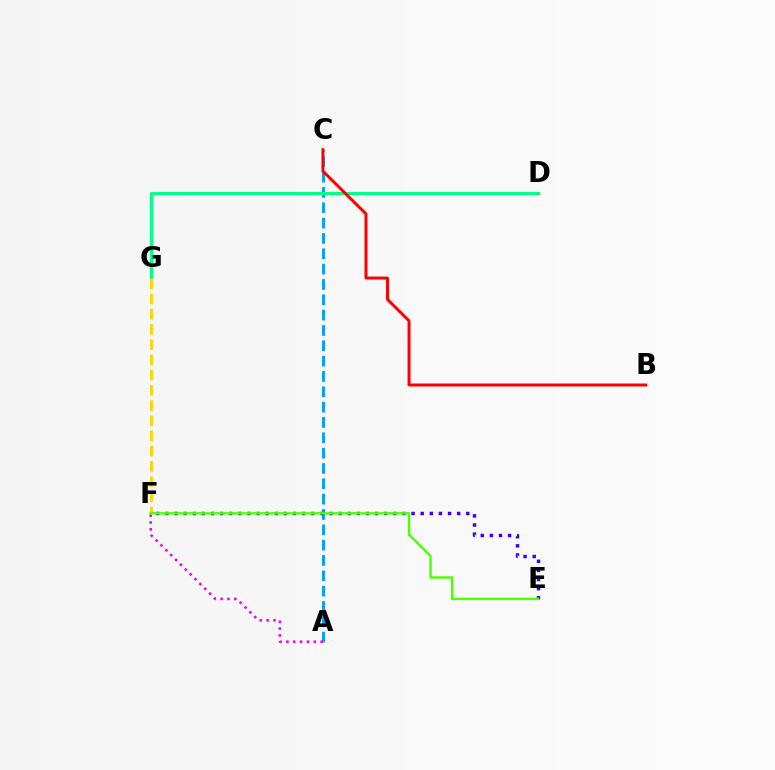{('A', 'C'): [{'color': '#009eff', 'line_style': 'dashed', 'thickness': 2.08}], ('D', 'G'): [{'color': '#00ff86', 'line_style': 'solid', 'thickness': 2.25}], ('A', 'F'): [{'color': '#ff00ed', 'line_style': 'dotted', 'thickness': 1.86}], ('E', 'F'): [{'color': '#3700ff', 'line_style': 'dotted', 'thickness': 2.48}, {'color': '#4fff00', 'line_style': 'solid', 'thickness': 1.75}], ('F', 'G'): [{'color': '#ffd500', 'line_style': 'dashed', 'thickness': 2.07}], ('B', 'C'): [{'color': '#ff0000', 'line_style': 'solid', 'thickness': 2.13}]}